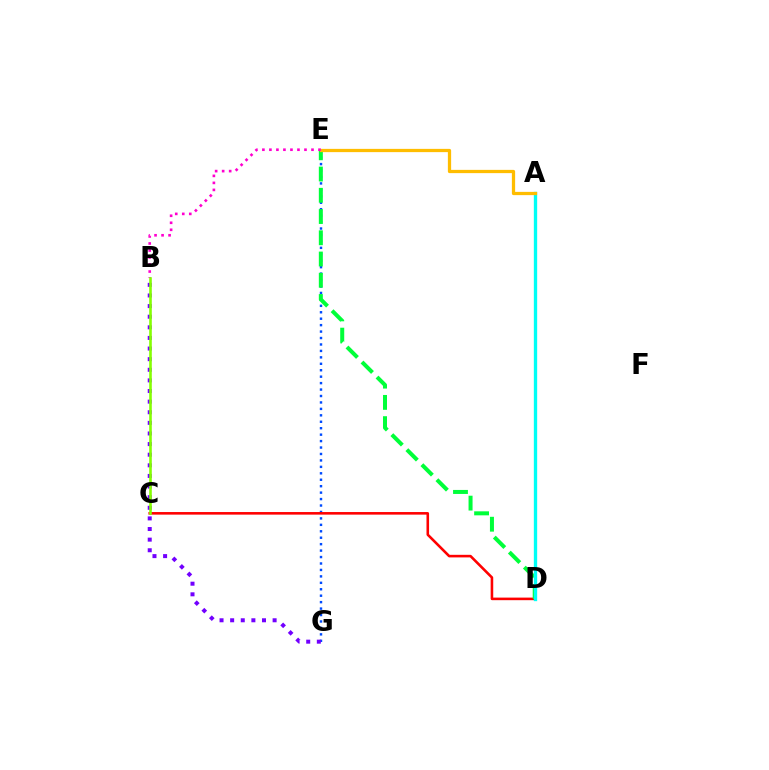{('E', 'G'): [{'color': '#004bff', 'line_style': 'dotted', 'thickness': 1.75}], ('C', 'D'): [{'color': '#ff0000', 'line_style': 'solid', 'thickness': 1.86}], ('B', 'G'): [{'color': '#7200ff', 'line_style': 'dotted', 'thickness': 2.88}], ('D', 'E'): [{'color': '#00ff39', 'line_style': 'dashed', 'thickness': 2.89}], ('A', 'D'): [{'color': '#00fff6', 'line_style': 'solid', 'thickness': 2.4}], ('A', 'E'): [{'color': '#ffbd00', 'line_style': 'solid', 'thickness': 2.35}], ('B', 'E'): [{'color': '#ff00cf', 'line_style': 'dotted', 'thickness': 1.91}], ('B', 'C'): [{'color': '#84ff00', 'line_style': 'solid', 'thickness': 1.87}]}